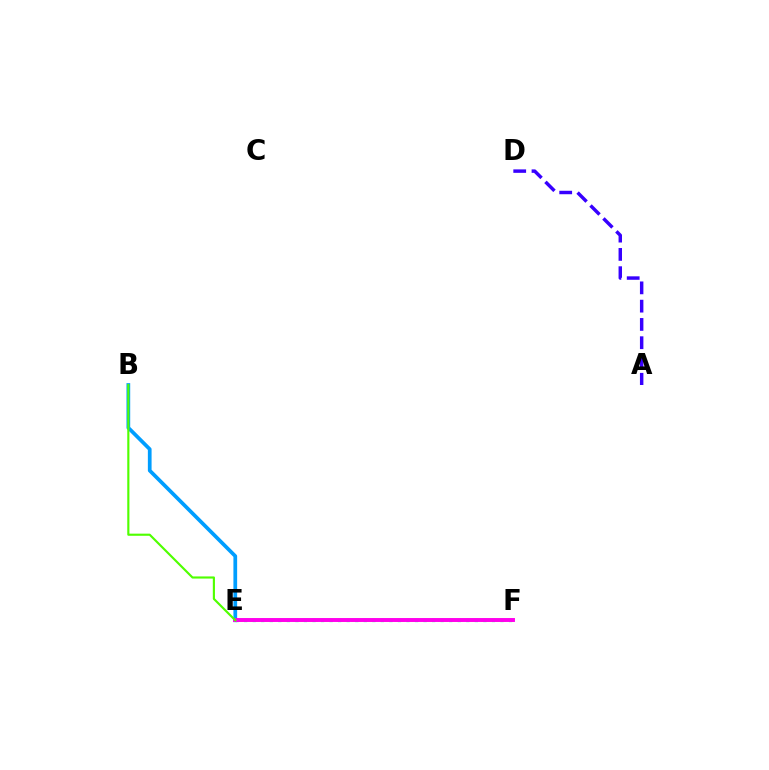{('E', 'F'): [{'color': '#ff0000', 'line_style': 'dashed', 'thickness': 1.54}, {'color': '#ffd500', 'line_style': 'dashed', 'thickness': 1.96}, {'color': '#00ff86', 'line_style': 'dotted', 'thickness': 2.32}, {'color': '#ff00ed', 'line_style': 'solid', 'thickness': 2.82}], ('A', 'D'): [{'color': '#3700ff', 'line_style': 'dashed', 'thickness': 2.48}], ('B', 'E'): [{'color': '#009eff', 'line_style': 'solid', 'thickness': 2.68}, {'color': '#4fff00', 'line_style': 'solid', 'thickness': 1.54}]}